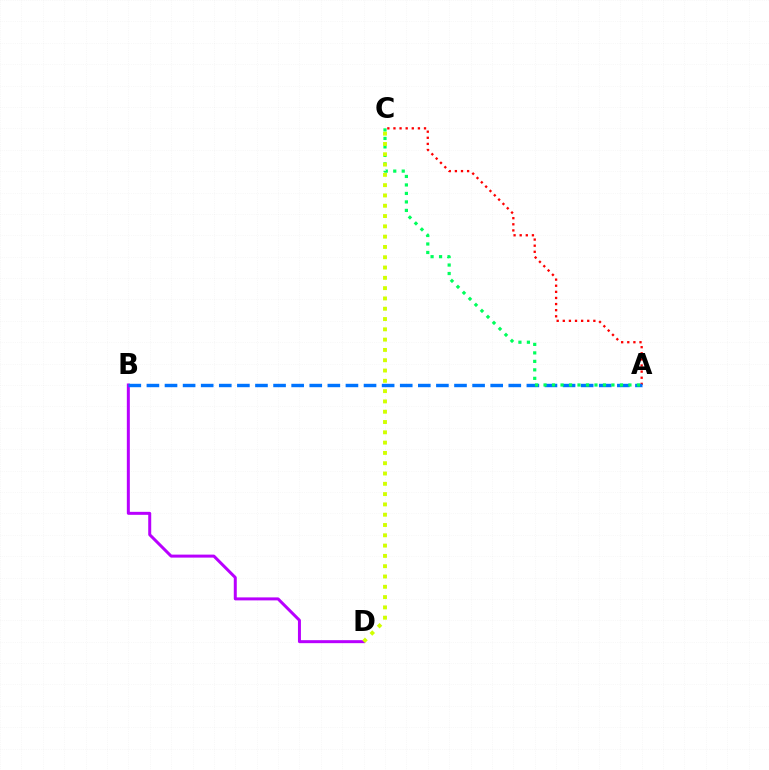{('B', 'D'): [{'color': '#b900ff', 'line_style': 'solid', 'thickness': 2.15}], ('A', 'C'): [{'color': '#ff0000', 'line_style': 'dotted', 'thickness': 1.66}, {'color': '#00ff5c', 'line_style': 'dotted', 'thickness': 2.31}], ('A', 'B'): [{'color': '#0074ff', 'line_style': 'dashed', 'thickness': 2.46}], ('C', 'D'): [{'color': '#d1ff00', 'line_style': 'dotted', 'thickness': 2.8}]}